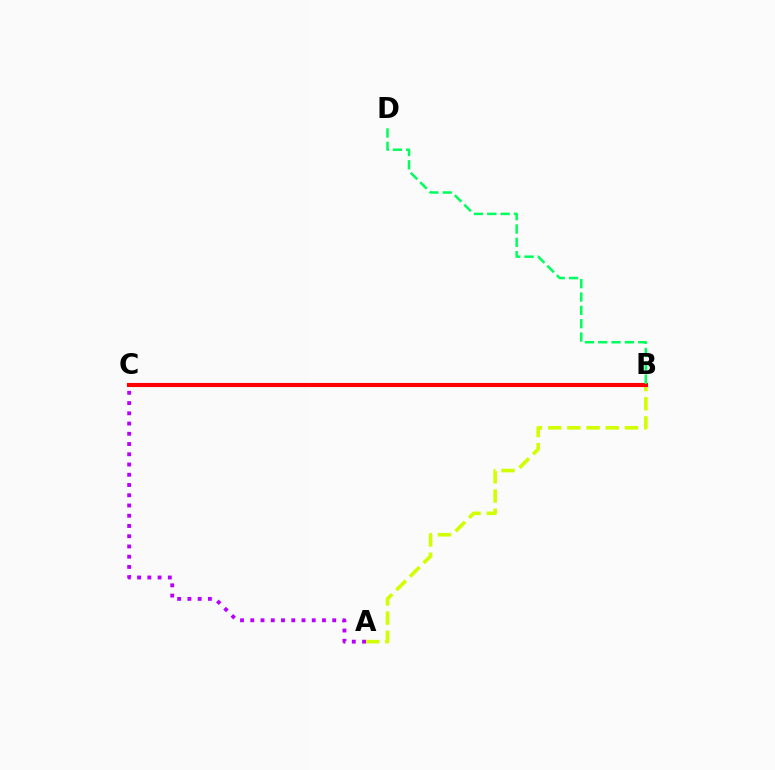{('A', 'C'): [{'color': '#b900ff', 'line_style': 'dotted', 'thickness': 2.78}], ('A', 'B'): [{'color': '#d1ff00', 'line_style': 'dashed', 'thickness': 2.61}], ('B', 'C'): [{'color': '#0074ff', 'line_style': 'dashed', 'thickness': 1.83}, {'color': '#ff0000', 'line_style': 'solid', 'thickness': 2.96}], ('B', 'D'): [{'color': '#00ff5c', 'line_style': 'dashed', 'thickness': 1.81}]}